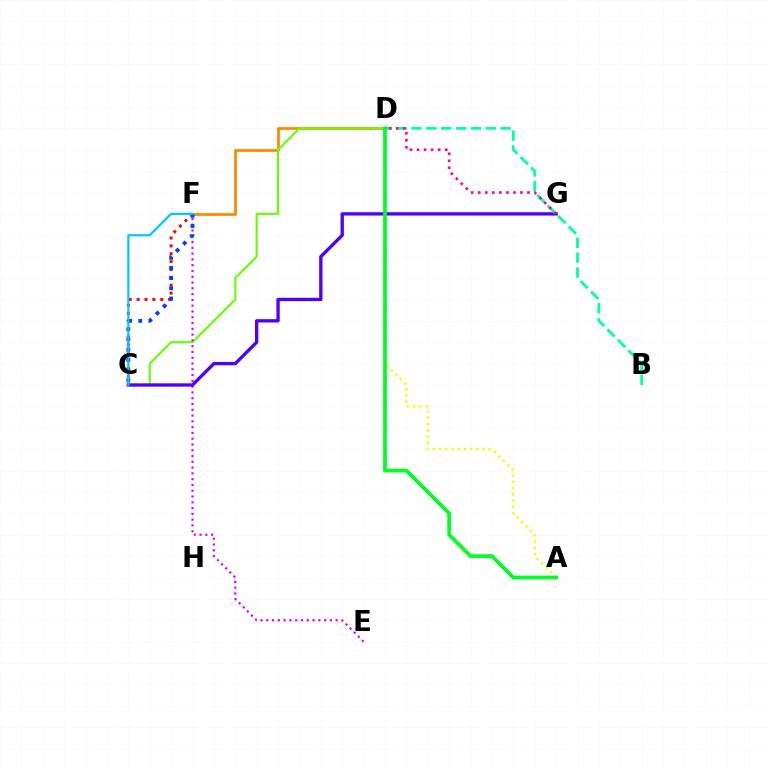{('D', 'F'): [{'color': '#ff8800', 'line_style': 'solid', 'thickness': 1.98}], ('C', 'F'): [{'color': '#ff0000', 'line_style': 'dotted', 'thickness': 2.14}, {'color': '#003fff', 'line_style': 'dotted', 'thickness': 2.76}, {'color': '#00c7ff', 'line_style': 'solid', 'thickness': 1.58}], ('C', 'D'): [{'color': '#66ff00', 'line_style': 'solid', 'thickness': 1.52}], ('A', 'D'): [{'color': '#eeff00', 'line_style': 'dotted', 'thickness': 1.69}, {'color': '#00ff27', 'line_style': 'solid', 'thickness': 2.71}], ('E', 'F'): [{'color': '#d600ff', 'line_style': 'dotted', 'thickness': 1.57}], ('C', 'G'): [{'color': '#4f00ff', 'line_style': 'solid', 'thickness': 2.4}], ('B', 'D'): [{'color': '#00ffaf', 'line_style': 'dashed', 'thickness': 2.02}], ('D', 'G'): [{'color': '#ff00a0', 'line_style': 'dotted', 'thickness': 1.91}]}